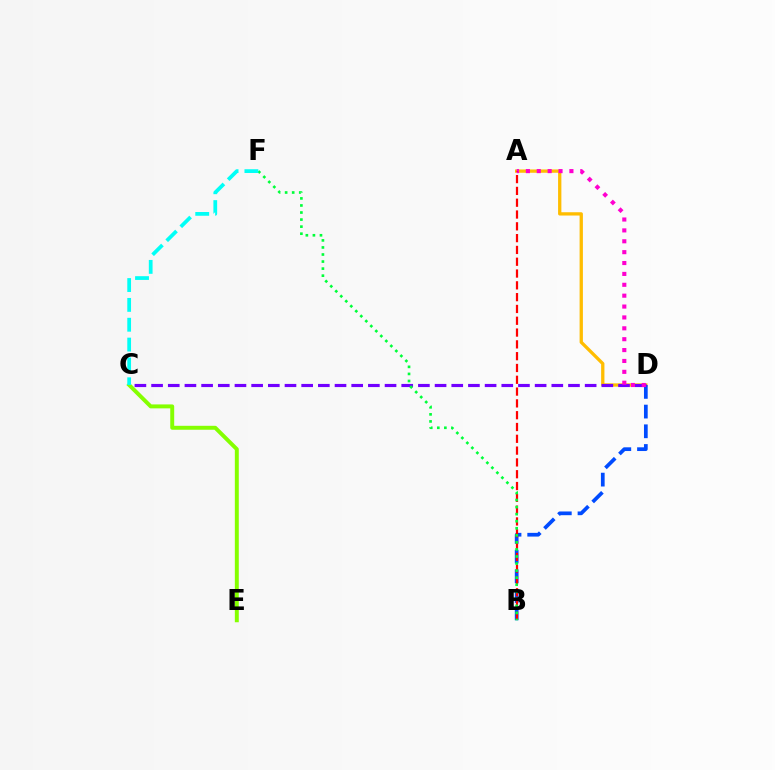{('A', 'D'): [{'color': '#ffbd00', 'line_style': 'solid', 'thickness': 2.38}, {'color': '#ff00cf', 'line_style': 'dotted', 'thickness': 2.96}], ('B', 'D'): [{'color': '#004bff', 'line_style': 'dashed', 'thickness': 2.68}], ('C', 'D'): [{'color': '#7200ff', 'line_style': 'dashed', 'thickness': 2.27}], ('C', 'E'): [{'color': '#84ff00', 'line_style': 'solid', 'thickness': 2.84}], ('A', 'B'): [{'color': '#ff0000', 'line_style': 'dashed', 'thickness': 1.6}], ('B', 'F'): [{'color': '#00ff39', 'line_style': 'dotted', 'thickness': 1.92}], ('C', 'F'): [{'color': '#00fff6', 'line_style': 'dashed', 'thickness': 2.7}]}